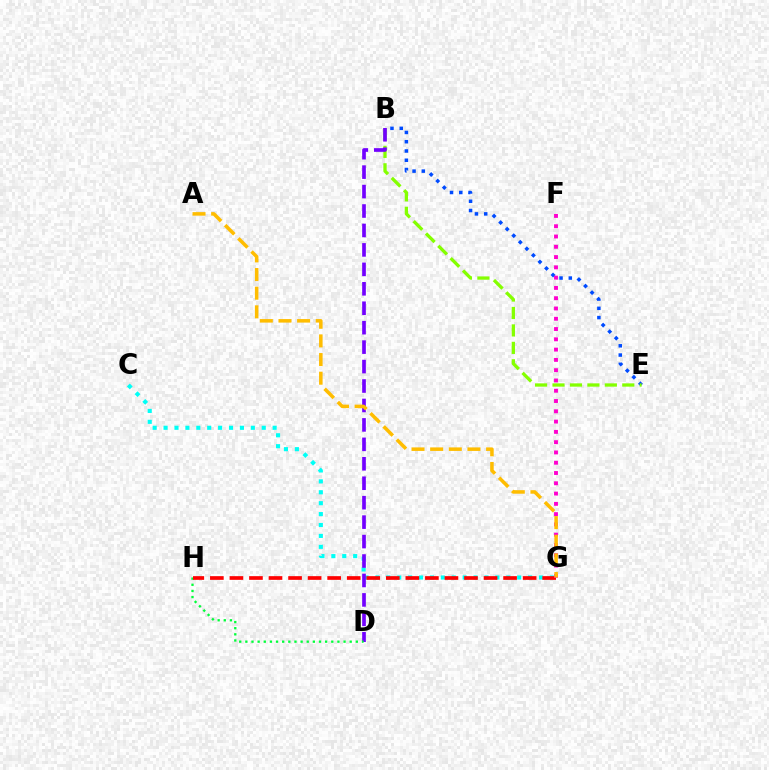{('B', 'E'): [{'color': '#004bff', 'line_style': 'dotted', 'thickness': 2.52}, {'color': '#84ff00', 'line_style': 'dashed', 'thickness': 2.37}], ('C', 'G'): [{'color': '#00fff6', 'line_style': 'dotted', 'thickness': 2.96}], ('B', 'D'): [{'color': '#7200ff', 'line_style': 'dashed', 'thickness': 2.64}], ('D', 'H'): [{'color': '#00ff39', 'line_style': 'dotted', 'thickness': 1.67}], ('G', 'H'): [{'color': '#ff0000', 'line_style': 'dashed', 'thickness': 2.66}], ('F', 'G'): [{'color': '#ff00cf', 'line_style': 'dotted', 'thickness': 2.79}], ('A', 'G'): [{'color': '#ffbd00', 'line_style': 'dashed', 'thickness': 2.53}]}